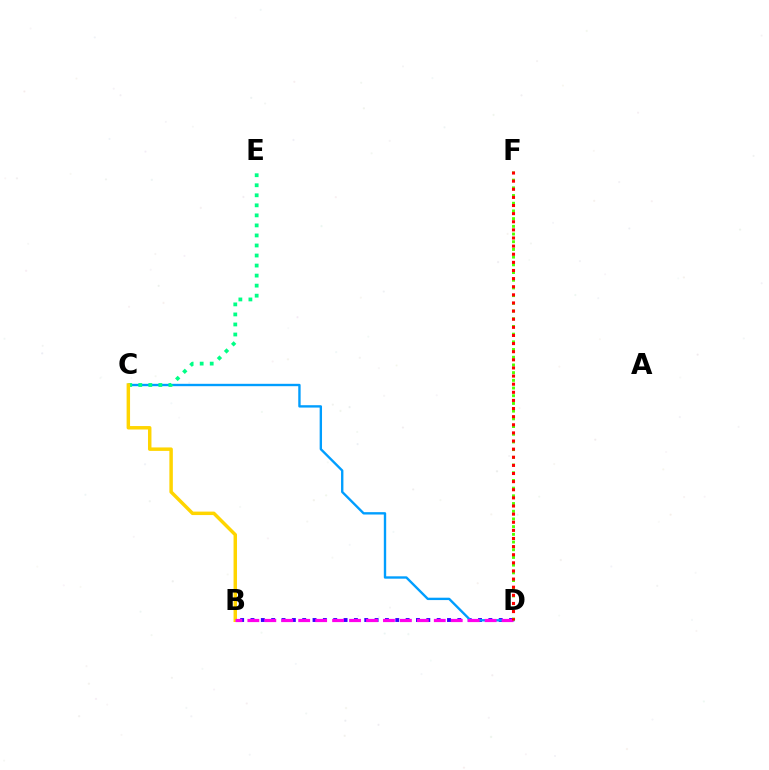{('B', 'D'): [{'color': '#3700ff', 'line_style': 'dotted', 'thickness': 2.81}, {'color': '#ff00ed', 'line_style': 'dashed', 'thickness': 2.3}], ('C', 'D'): [{'color': '#009eff', 'line_style': 'solid', 'thickness': 1.71}], ('C', 'E'): [{'color': '#00ff86', 'line_style': 'dotted', 'thickness': 2.73}], ('B', 'C'): [{'color': '#ffd500', 'line_style': 'solid', 'thickness': 2.49}], ('D', 'F'): [{'color': '#4fff00', 'line_style': 'dotted', 'thickness': 2.09}, {'color': '#ff0000', 'line_style': 'dotted', 'thickness': 2.21}]}